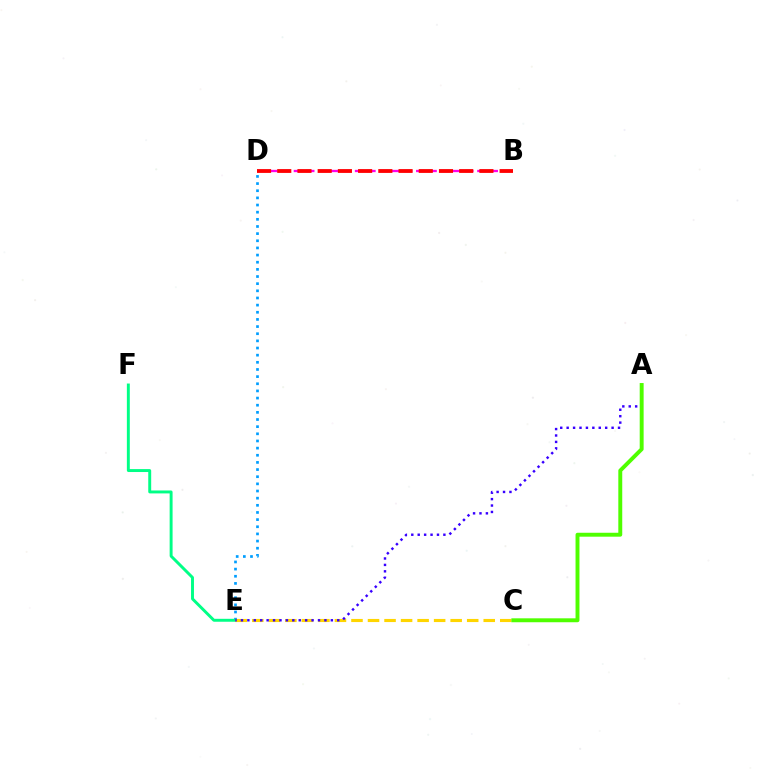{('D', 'E'): [{'color': '#009eff', 'line_style': 'dotted', 'thickness': 1.94}], ('B', 'D'): [{'color': '#ff00ed', 'line_style': 'dashed', 'thickness': 1.66}, {'color': '#ff0000', 'line_style': 'dashed', 'thickness': 2.75}], ('E', 'F'): [{'color': '#00ff86', 'line_style': 'solid', 'thickness': 2.11}], ('C', 'E'): [{'color': '#ffd500', 'line_style': 'dashed', 'thickness': 2.25}], ('A', 'E'): [{'color': '#3700ff', 'line_style': 'dotted', 'thickness': 1.74}], ('A', 'C'): [{'color': '#4fff00', 'line_style': 'solid', 'thickness': 2.83}]}